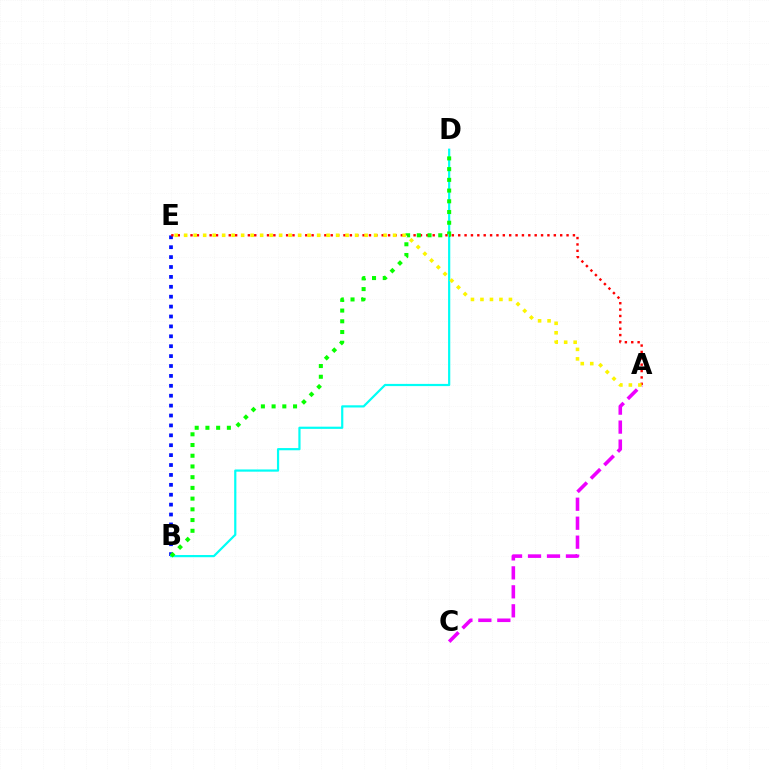{('A', 'C'): [{'color': '#ee00ff', 'line_style': 'dashed', 'thickness': 2.58}], ('B', 'E'): [{'color': '#0010ff', 'line_style': 'dotted', 'thickness': 2.69}], ('A', 'E'): [{'color': '#ff0000', 'line_style': 'dotted', 'thickness': 1.73}, {'color': '#fcf500', 'line_style': 'dotted', 'thickness': 2.58}], ('B', 'D'): [{'color': '#00fff6', 'line_style': 'solid', 'thickness': 1.59}, {'color': '#08ff00', 'line_style': 'dotted', 'thickness': 2.91}]}